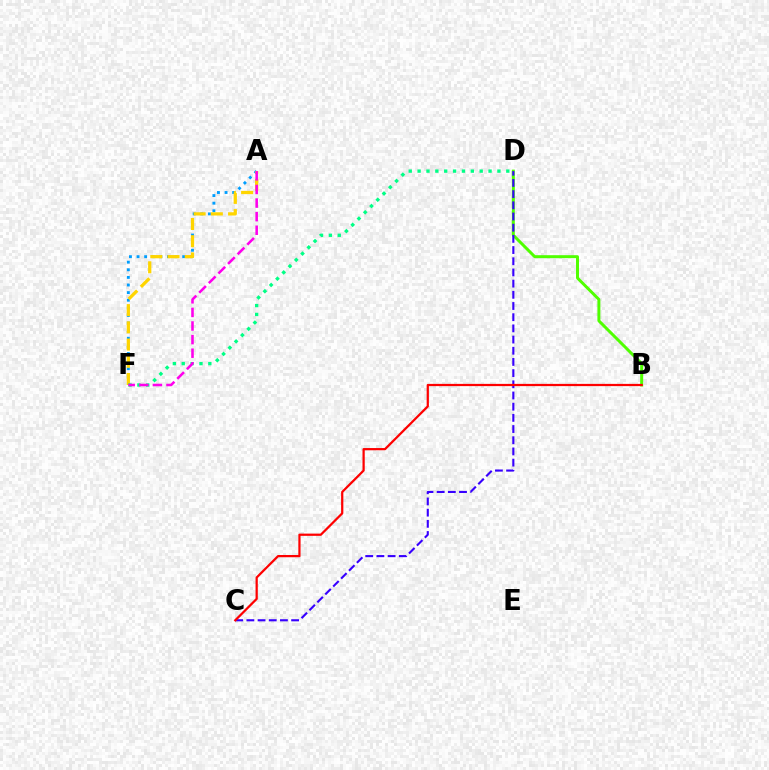{('A', 'F'): [{'color': '#009eff', 'line_style': 'dotted', 'thickness': 2.07}, {'color': '#ffd500', 'line_style': 'dashed', 'thickness': 2.34}, {'color': '#ff00ed', 'line_style': 'dashed', 'thickness': 1.85}], ('B', 'D'): [{'color': '#4fff00', 'line_style': 'solid', 'thickness': 2.14}], ('D', 'F'): [{'color': '#00ff86', 'line_style': 'dotted', 'thickness': 2.41}], ('C', 'D'): [{'color': '#3700ff', 'line_style': 'dashed', 'thickness': 1.52}], ('B', 'C'): [{'color': '#ff0000', 'line_style': 'solid', 'thickness': 1.61}]}